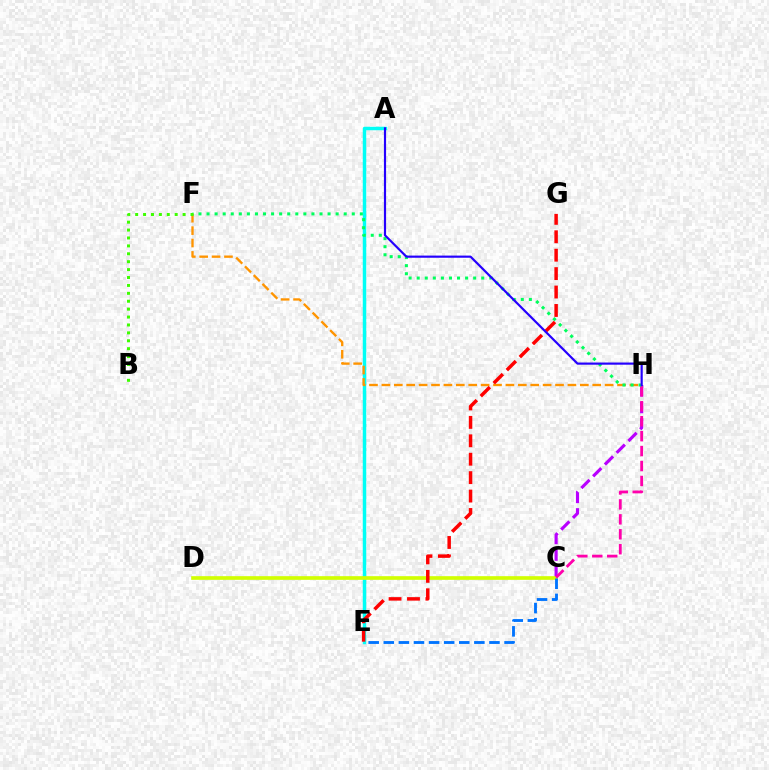{('C', 'H'): [{'color': '#b900ff', 'line_style': 'dashed', 'thickness': 2.26}, {'color': '#ff00ac', 'line_style': 'dashed', 'thickness': 2.03}], ('A', 'E'): [{'color': '#00fff6', 'line_style': 'solid', 'thickness': 2.5}], ('C', 'D'): [{'color': '#d1ff00', 'line_style': 'solid', 'thickness': 2.64}], ('F', 'H'): [{'color': '#ff9400', 'line_style': 'dashed', 'thickness': 1.68}, {'color': '#00ff5c', 'line_style': 'dotted', 'thickness': 2.19}], ('B', 'F'): [{'color': '#3dff00', 'line_style': 'dotted', 'thickness': 2.15}], ('E', 'G'): [{'color': '#ff0000', 'line_style': 'dashed', 'thickness': 2.5}], ('C', 'E'): [{'color': '#0074ff', 'line_style': 'dashed', 'thickness': 2.05}], ('A', 'H'): [{'color': '#2500ff', 'line_style': 'solid', 'thickness': 1.56}]}